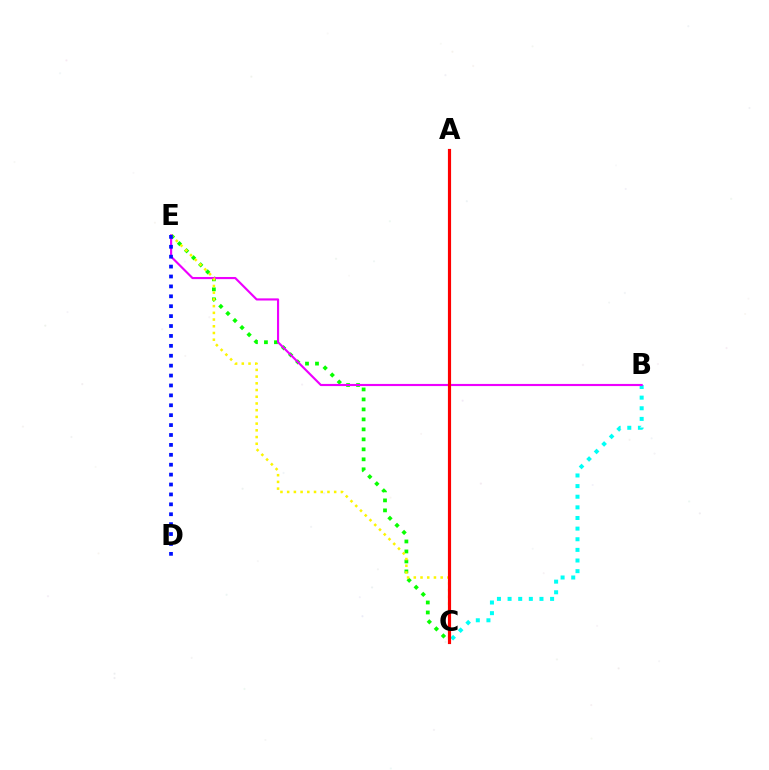{('B', 'C'): [{'color': '#00fff6', 'line_style': 'dotted', 'thickness': 2.89}], ('C', 'E'): [{'color': '#08ff00', 'line_style': 'dotted', 'thickness': 2.71}, {'color': '#fcf500', 'line_style': 'dotted', 'thickness': 1.82}], ('B', 'E'): [{'color': '#ee00ff', 'line_style': 'solid', 'thickness': 1.54}], ('D', 'E'): [{'color': '#0010ff', 'line_style': 'dotted', 'thickness': 2.69}], ('A', 'C'): [{'color': '#ff0000', 'line_style': 'solid', 'thickness': 2.28}]}